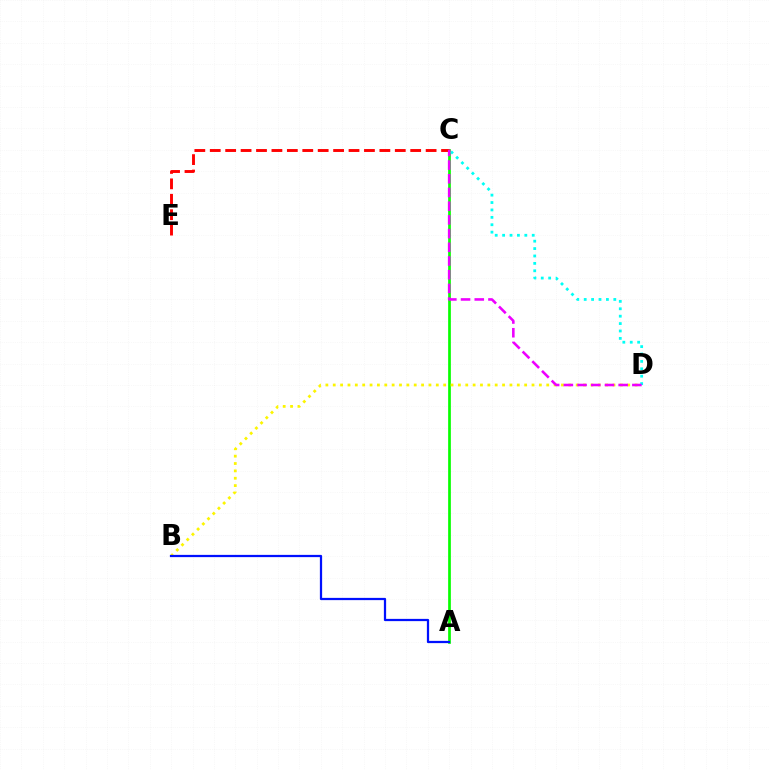{('A', 'C'): [{'color': '#08ff00', 'line_style': 'solid', 'thickness': 1.95}], ('C', 'E'): [{'color': '#ff0000', 'line_style': 'dashed', 'thickness': 2.09}], ('B', 'D'): [{'color': '#fcf500', 'line_style': 'dotted', 'thickness': 2.0}], ('A', 'B'): [{'color': '#0010ff', 'line_style': 'solid', 'thickness': 1.62}], ('C', 'D'): [{'color': '#00fff6', 'line_style': 'dotted', 'thickness': 2.01}, {'color': '#ee00ff', 'line_style': 'dashed', 'thickness': 1.86}]}